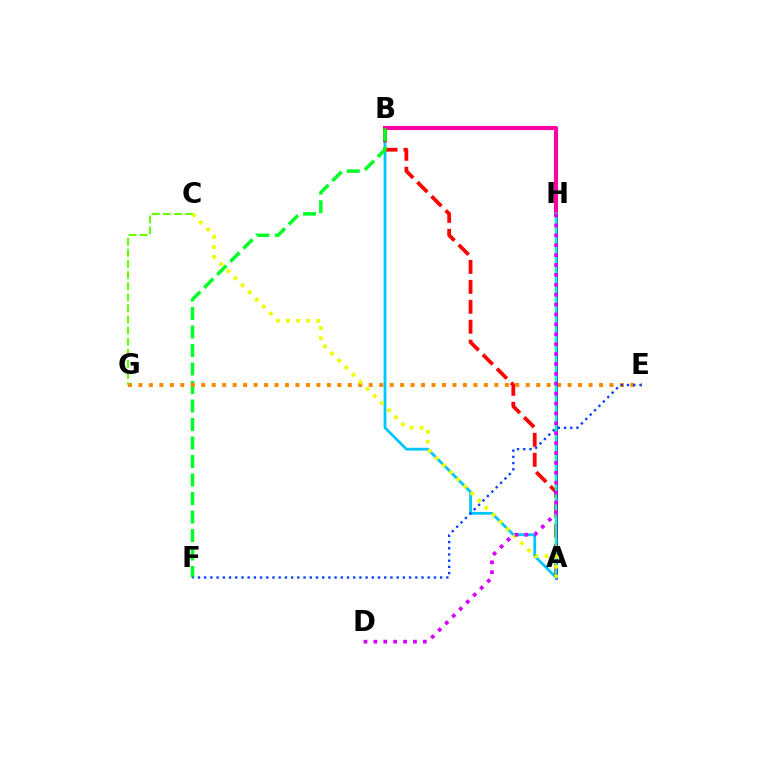{('A', 'B'): [{'color': '#00c7ff', 'line_style': 'solid', 'thickness': 2.02}, {'color': '#ff0000', 'line_style': 'dashed', 'thickness': 2.71}], ('B', 'H'): [{'color': '#ff00a0', 'line_style': 'solid', 'thickness': 2.94}], ('B', 'F'): [{'color': '#00ff27', 'line_style': 'dashed', 'thickness': 2.51}], ('E', 'G'): [{'color': '#ff8800', 'line_style': 'dotted', 'thickness': 2.84}], ('A', 'H'): [{'color': '#4f00ff', 'line_style': 'solid', 'thickness': 1.88}, {'color': '#00ffaf', 'line_style': 'solid', 'thickness': 1.79}], ('E', 'F'): [{'color': '#003fff', 'line_style': 'dotted', 'thickness': 1.69}], ('C', 'G'): [{'color': '#66ff00', 'line_style': 'dashed', 'thickness': 1.51}], ('A', 'C'): [{'color': '#eeff00', 'line_style': 'dotted', 'thickness': 2.72}], ('D', 'H'): [{'color': '#d600ff', 'line_style': 'dotted', 'thickness': 2.69}]}